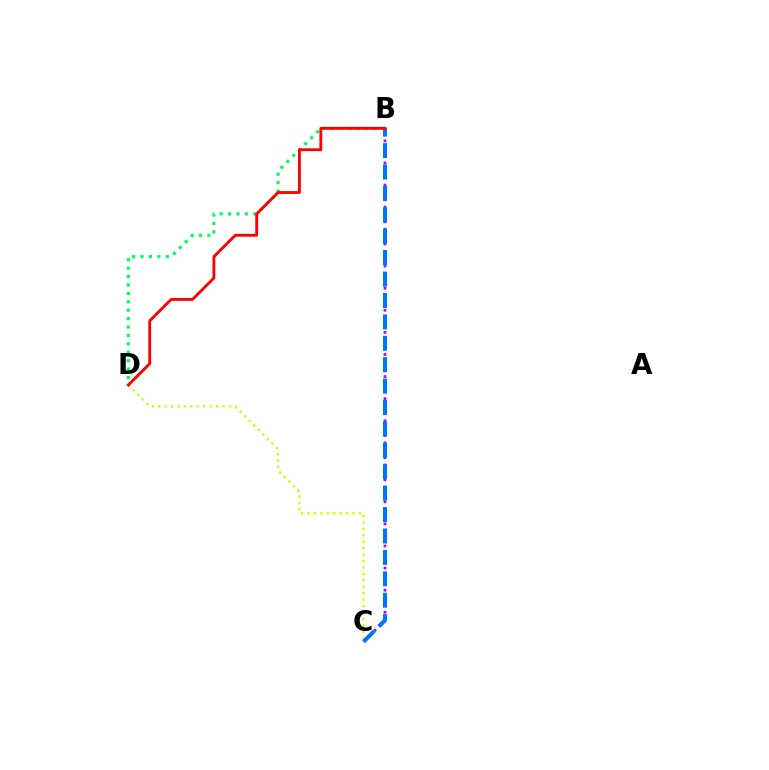{('B', 'D'): [{'color': '#00ff5c', 'line_style': 'dotted', 'thickness': 2.29}, {'color': '#ff0000', 'line_style': 'solid', 'thickness': 2.05}], ('B', 'C'): [{'color': '#b900ff', 'line_style': 'dotted', 'thickness': 2.0}, {'color': '#0074ff', 'line_style': 'dashed', 'thickness': 2.91}], ('C', 'D'): [{'color': '#d1ff00', 'line_style': 'dotted', 'thickness': 1.75}]}